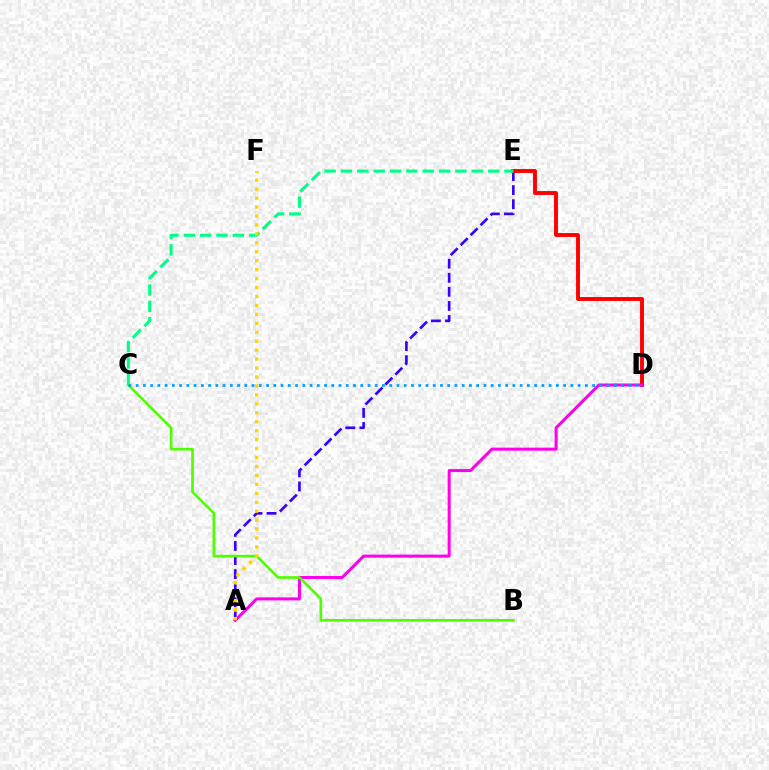{('A', 'E'): [{'color': '#3700ff', 'line_style': 'dashed', 'thickness': 1.91}], ('D', 'E'): [{'color': '#ff0000', 'line_style': 'solid', 'thickness': 2.8}], ('C', 'E'): [{'color': '#00ff86', 'line_style': 'dashed', 'thickness': 2.22}], ('A', 'D'): [{'color': '#ff00ed', 'line_style': 'solid', 'thickness': 2.18}], ('B', 'C'): [{'color': '#4fff00', 'line_style': 'solid', 'thickness': 1.91}], ('A', 'F'): [{'color': '#ffd500', 'line_style': 'dotted', 'thickness': 2.43}], ('C', 'D'): [{'color': '#009eff', 'line_style': 'dotted', 'thickness': 1.97}]}